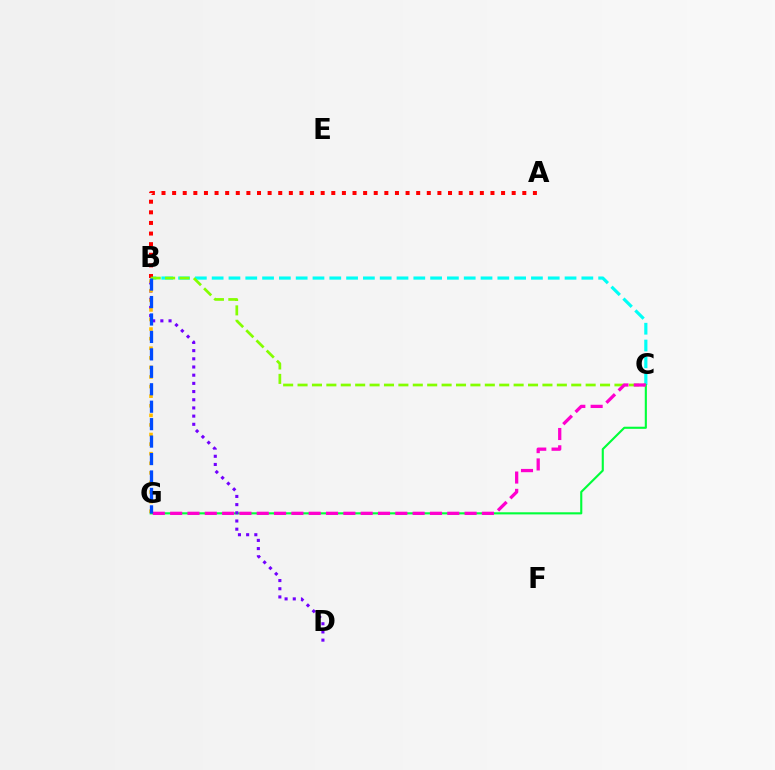{('B', 'C'): [{'color': '#00fff6', 'line_style': 'dashed', 'thickness': 2.28}, {'color': '#84ff00', 'line_style': 'dashed', 'thickness': 1.96}], ('C', 'G'): [{'color': '#00ff39', 'line_style': 'solid', 'thickness': 1.52}, {'color': '#ff00cf', 'line_style': 'dashed', 'thickness': 2.35}], ('A', 'B'): [{'color': '#ff0000', 'line_style': 'dotted', 'thickness': 2.88}], ('B', 'D'): [{'color': '#7200ff', 'line_style': 'dotted', 'thickness': 2.22}], ('B', 'G'): [{'color': '#ffbd00', 'line_style': 'dotted', 'thickness': 2.6}, {'color': '#004bff', 'line_style': 'dashed', 'thickness': 2.37}]}